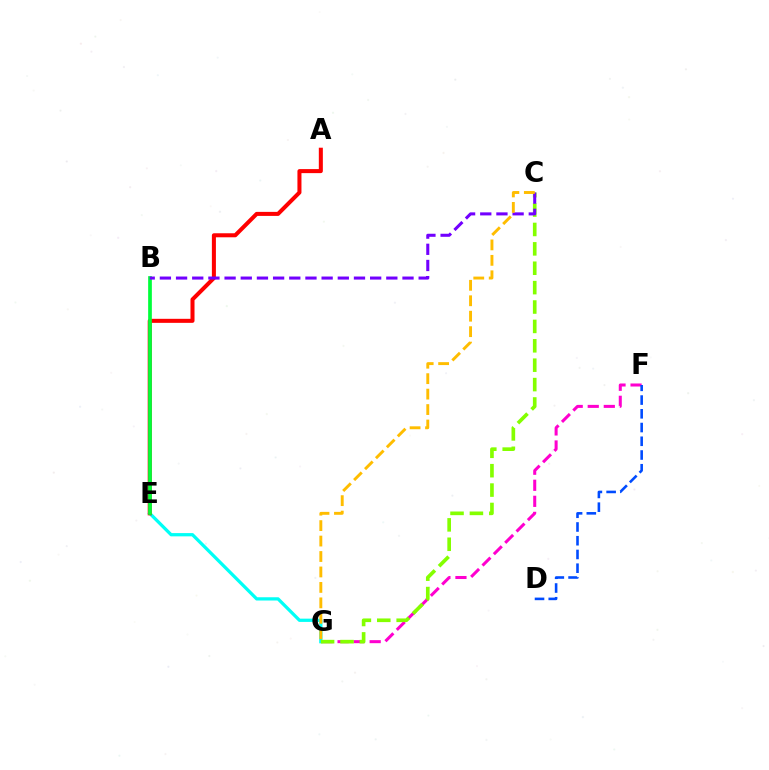{('F', 'G'): [{'color': '#ff00cf', 'line_style': 'dashed', 'thickness': 2.18}], ('E', 'G'): [{'color': '#00fff6', 'line_style': 'solid', 'thickness': 2.35}], ('A', 'E'): [{'color': '#ff0000', 'line_style': 'solid', 'thickness': 2.9}], ('C', 'G'): [{'color': '#84ff00', 'line_style': 'dashed', 'thickness': 2.63}, {'color': '#ffbd00', 'line_style': 'dashed', 'thickness': 2.1}], ('B', 'E'): [{'color': '#00ff39', 'line_style': 'solid', 'thickness': 2.67}], ('D', 'F'): [{'color': '#004bff', 'line_style': 'dashed', 'thickness': 1.87}], ('B', 'C'): [{'color': '#7200ff', 'line_style': 'dashed', 'thickness': 2.2}]}